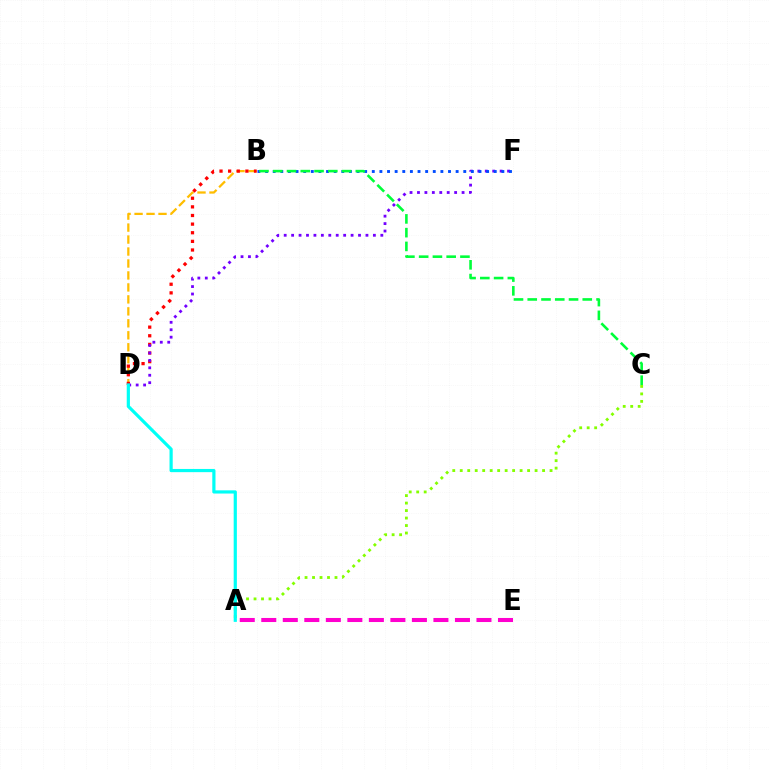{('B', 'D'): [{'color': '#ffbd00', 'line_style': 'dashed', 'thickness': 1.63}, {'color': '#ff0000', 'line_style': 'dotted', 'thickness': 2.34}], ('A', 'C'): [{'color': '#84ff00', 'line_style': 'dotted', 'thickness': 2.03}], ('D', 'F'): [{'color': '#7200ff', 'line_style': 'dotted', 'thickness': 2.02}], ('A', 'D'): [{'color': '#00fff6', 'line_style': 'solid', 'thickness': 2.3}], ('B', 'F'): [{'color': '#004bff', 'line_style': 'dotted', 'thickness': 2.07}], ('A', 'E'): [{'color': '#ff00cf', 'line_style': 'dashed', 'thickness': 2.92}], ('B', 'C'): [{'color': '#00ff39', 'line_style': 'dashed', 'thickness': 1.87}]}